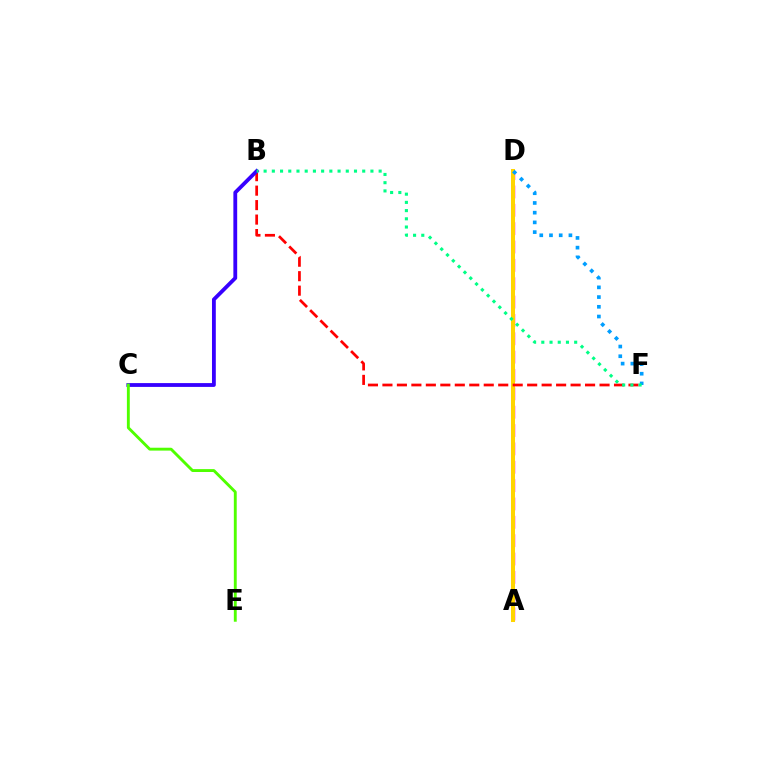{('A', 'D'): [{'color': '#ff00ed', 'line_style': 'dashed', 'thickness': 2.49}, {'color': '#ffd500', 'line_style': 'solid', 'thickness': 2.9}], ('B', 'F'): [{'color': '#ff0000', 'line_style': 'dashed', 'thickness': 1.97}, {'color': '#00ff86', 'line_style': 'dotted', 'thickness': 2.23}], ('B', 'C'): [{'color': '#3700ff', 'line_style': 'solid', 'thickness': 2.75}], ('C', 'E'): [{'color': '#4fff00', 'line_style': 'solid', 'thickness': 2.07}], ('D', 'F'): [{'color': '#009eff', 'line_style': 'dotted', 'thickness': 2.64}]}